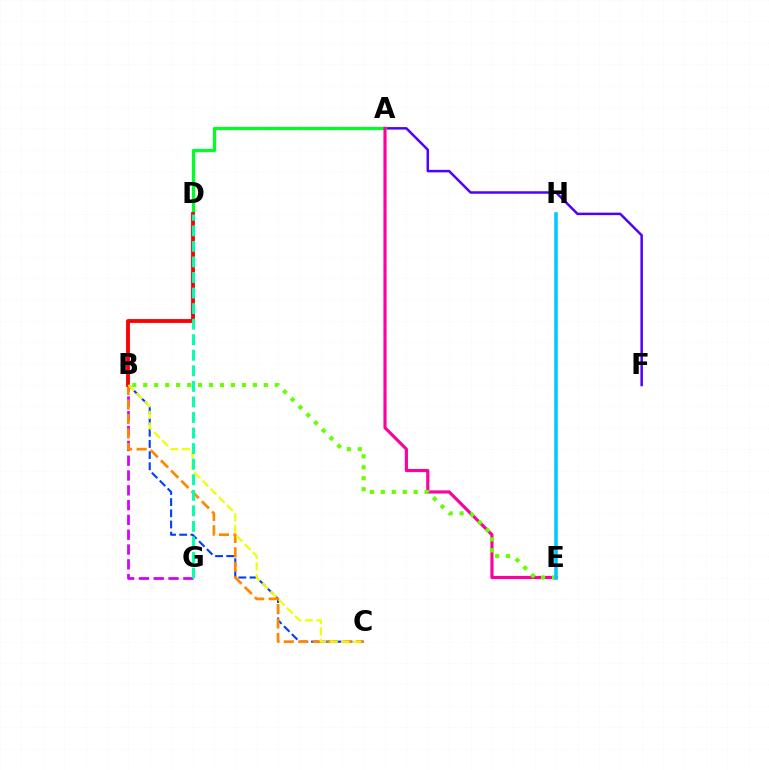{('B', 'G'): [{'color': '#d600ff', 'line_style': 'dashed', 'thickness': 2.01}], ('B', 'C'): [{'color': '#003fff', 'line_style': 'dashed', 'thickness': 1.52}, {'color': '#ff8800', 'line_style': 'dashed', 'thickness': 1.97}, {'color': '#eeff00', 'line_style': 'dashed', 'thickness': 1.57}], ('A', 'F'): [{'color': '#4f00ff', 'line_style': 'solid', 'thickness': 1.79}], ('A', 'D'): [{'color': '#00ff27', 'line_style': 'solid', 'thickness': 2.33}], ('A', 'E'): [{'color': '#ff00a0', 'line_style': 'solid', 'thickness': 2.26}], ('B', 'D'): [{'color': '#ff0000', 'line_style': 'solid', 'thickness': 2.77}], ('B', 'E'): [{'color': '#66ff00', 'line_style': 'dotted', 'thickness': 2.98}], ('E', 'H'): [{'color': '#00c7ff', 'line_style': 'solid', 'thickness': 2.56}], ('D', 'G'): [{'color': '#00ffaf', 'line_style': 'dashed', 'thickness': 2.11}]}